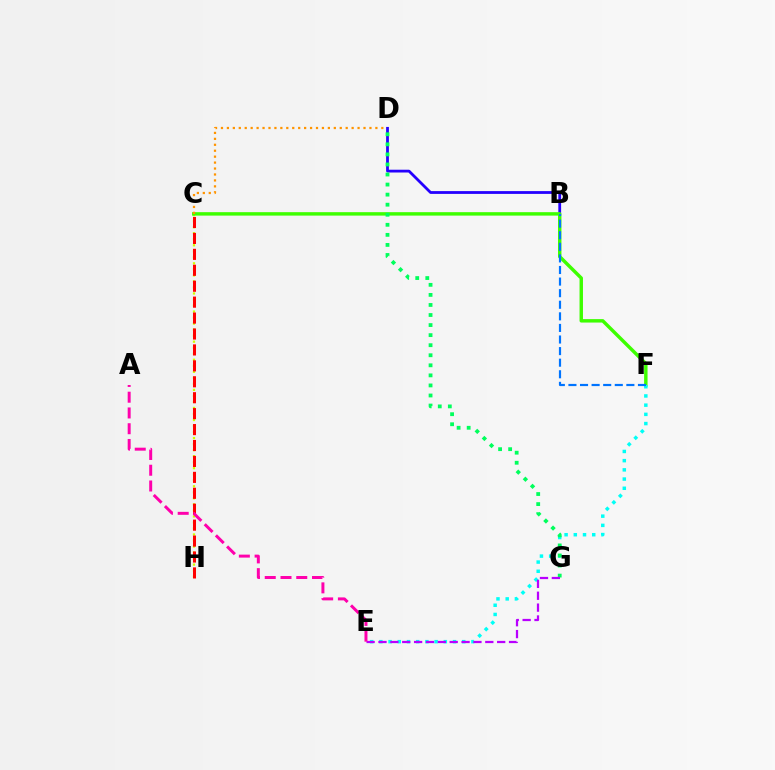{('C', 'H'): [{'color': '#d1ff00', 'line_style': 'dotted', 'thickness': 1.64}, {'color': '#ff0000', 'line_style': 'dashed', 'thickness': 2.16}], ('B', 'D'): [{'color': '#2500ff', 'line_style': 'solid', 'thickness': 2.01}], ('C', 'F'): [{'color': '#3dff00', 'line_style': 'solid', 'thickness': 2.47}], ('E', 'F'): [{'color': '#00fff6', 'line_style': 'dotted', 'thickness': 2.5}], ('D', 'G'): [{'color': '#00ff5c', 'line_style': 'dotted', 'thickness': 2.73}], ('C', 'D'): [{'color': '#ff9400', 'line_style': 'dotted', 'thickness': 1.61}], ('E', 'G'): [{'color': '#b900ff', 'line_style': 'dashed', 'thickness': 1.61}], ('B', 'F'): [{'color': '#0074ff', 'line_style': 'dashed', 'thickness': 1.57}], ('A', 'E'): [{'color': '#ff00ac', 'line_style': 'dashed', 'thickness': 2.14}]}